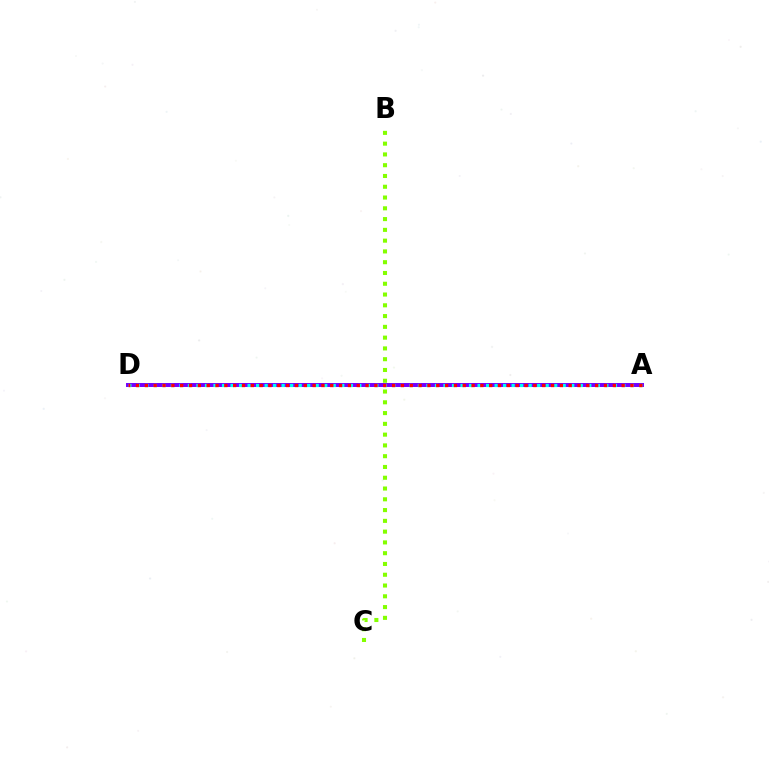{('A', 'D'): [{'color': '#7200ff', 'line_style': 'solid', 'thickness': 2.85}, {'color': '#00fff6', 'line_style': 'dotted', 'thickness': 2.31}, {'color': '#ff0000', 'line_style': 'dotted', 'thickness': 2.4}], ('B', 'C'): [{'color': '#84ff00', 'line_style': 'dotted', 'thickness': 2.93}]}